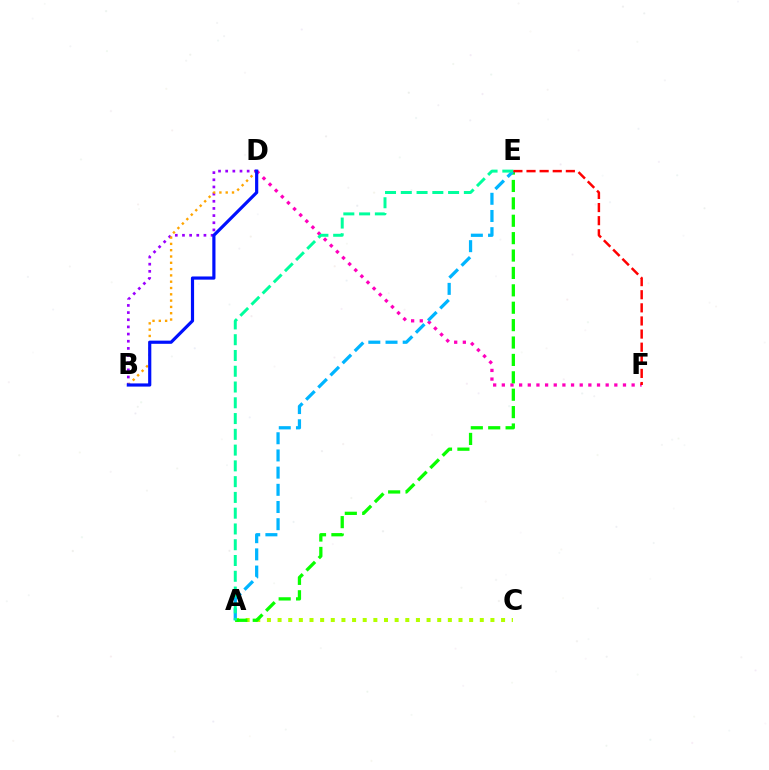{('B', 'D'): [{'color': '#9b00ff', 'line_style': 'dotted', 'thickness': 1.95}, {'color': '#ffa500', 'line_style': 'dotted', 'thickness': 1.71}, {'color': '#0010ff', 'line_style': 'solid', 'thickness': 2.29}], ('D', 'F'): [{'color': '#ff00bd', 'line_style': 'dotted', 'thickness': 2.35}], ('A', 'C'): [{'color': '#b3ff00', 'line_style': 'dotted', 'thickness': 2.89}], ('A', 'E'): [{'color': '#08ff00', 'line_style': 'dashed', 'thickness': 2.36}, {'color': '#00b5ff', 'line_style': 'dashed', 'thickness': 2.34}, {'color': '#00ff9d', 'line_style': 'dashed', 'thickness': 2.14}], ('E', 'F'): [{'color': '#ff0000', 'line_style': 'dashed', 'thickness': 1.78}]}